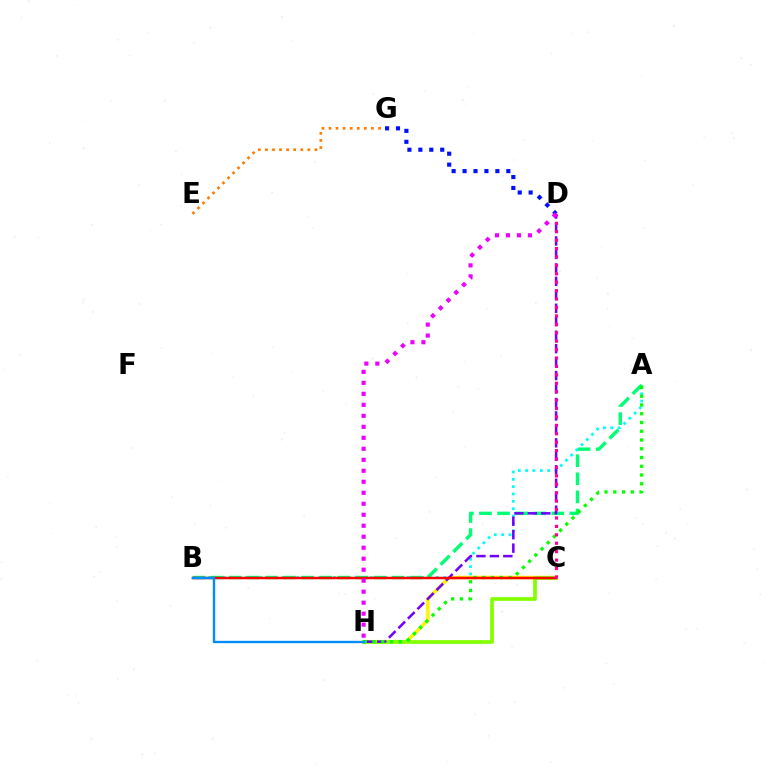{('A', 'B'): [{'color': '#00fff6', 'line_style': 'dotted', 'thickness': 2.0}, {'color': '#00ff74', 'line_style': 'dashed', 'thickness': 2.46}], ('D', 'G'): [{'color': '#0010ff', 'line_style': 'dotted', 'thickness': 2.97}], ('C', 'H'): [{'color': '#fcf500', 'line_style': 'solid', 'thickness': 2.49}, {'color': '#84ff00', 'line_style': 'solid', 'thickness': 2.69}], ('D', 'H'): [{'color': '#7200ff', 'line_style': 'dashed', 'thickness': 1.83}, {'color': '#ee00ff', 'line_style': 'dotted', 'thickness': 2.99}], ('E', 'G'): [{'color': '#ff7c00', 'line_style': 'dotted', 'thickness': 1.92}], ('A', 'H'): [{'color': '#08ff00', 'line_style': 'dotted', 'thickness': 2.38}], ('B', 'C'): [{'color': '#ff0000', 'line_style': 'solid', 'thickness': 1.79}], ('B', 'H'): [{'color': '#008cff', 'line_style': 'solid', 'thickness': 1.7}], ('C', 'D'): [{'color': '#ff0094', 'line_style': 'dotted', 'thickness': 2.29}]}